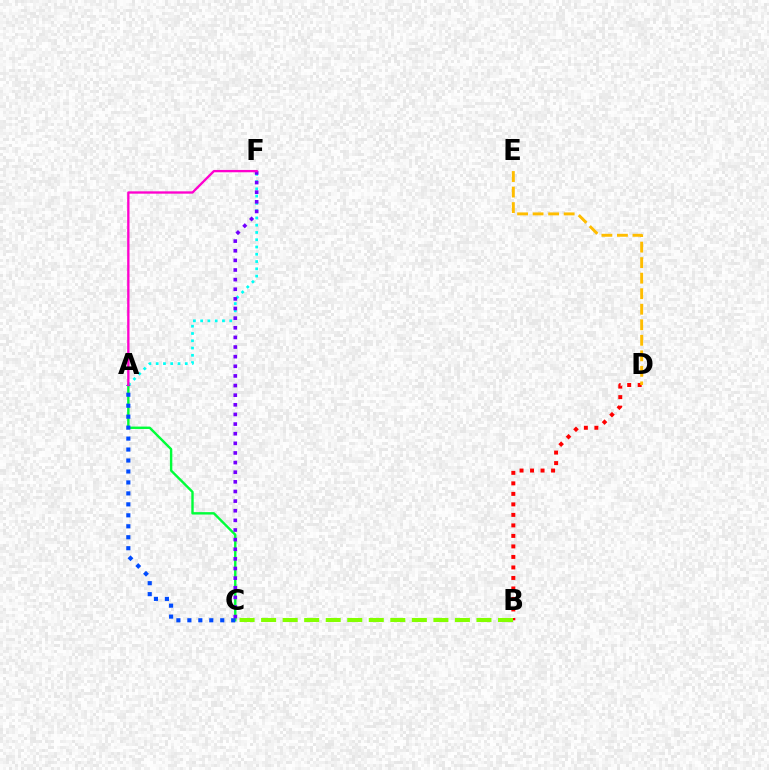{('A', 'F'): [{'color': '#00fff6', 'line_style': 'dotted', 'thickness': 1.98}, {'color': '#ff00cf', 'line_style': 'solid', 'thickness': 1.67}], ('B', 'D'): [{'color': '#ff0000', 'line_style': 'dotted', 'thickness': 2.86}], ('A', 'C'): [{'color': '#00ff39', 'line_style': 'solid', 'thickness': 1.73}, {'color': '#004bff', 'line_style': 'dotted', 'thickness': 2.98}], ('C', 'F'): [{'color': '#7200ff', 'line_style': 'dotted', 'thickness': 2.62}], ('D', 'E'): [{'color': '#ffbd00', 'line_style': 'dashed', 'thickness': 2.11}], ('B', 'C'): [{'color': '#84ff00', 'line_style': 'dashed', 'thickness': 2.93}]}